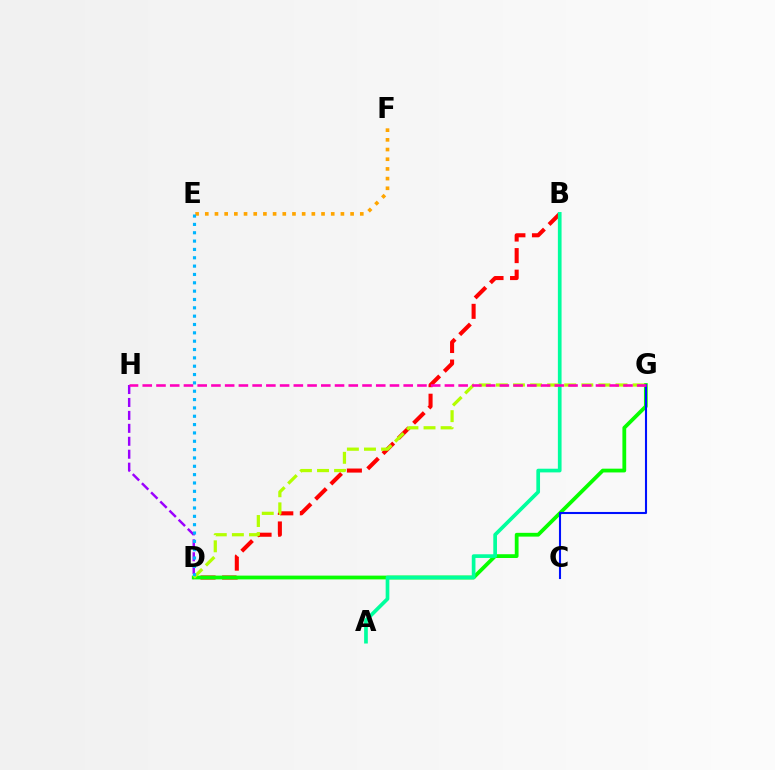{('B', 'D'): [{'color': '#ff0000', 'line_style': 'dashed', 'thickness': 2.93}], ('D', 'H'): [{'color': '#9b00ff', 'line_style': 'dashed', 'thickness': 1.76}], ('D', 'G'): [{'color': '#08ff00', 'line_style': 'solid', 'thickness': 2.72}, {'color': '#b3ff00', 'line_style': 'dashed', 'thickness': 2.32}], ('A', 'B'): [{'color': '#00ff9d', 'line_style': 'solid', 'thickness': 2.65}], ('C', 'G'): [{'color': '#0010ff', 'line_style': 'solid', 'thickness': 1.5}], ('E', 'F'): [{'color': '#ffa500', 'line_style': 'dotted', 'thickness': 2.63}], ('G', 'H'): [{'color': '#ff00bd', 'line_style': 'dashed', 'thickness': 1.87}], ('D', 'E'): [{'color': '#00b5ff', 'line_style': 'dotted', 'thickness': 2.27}]}